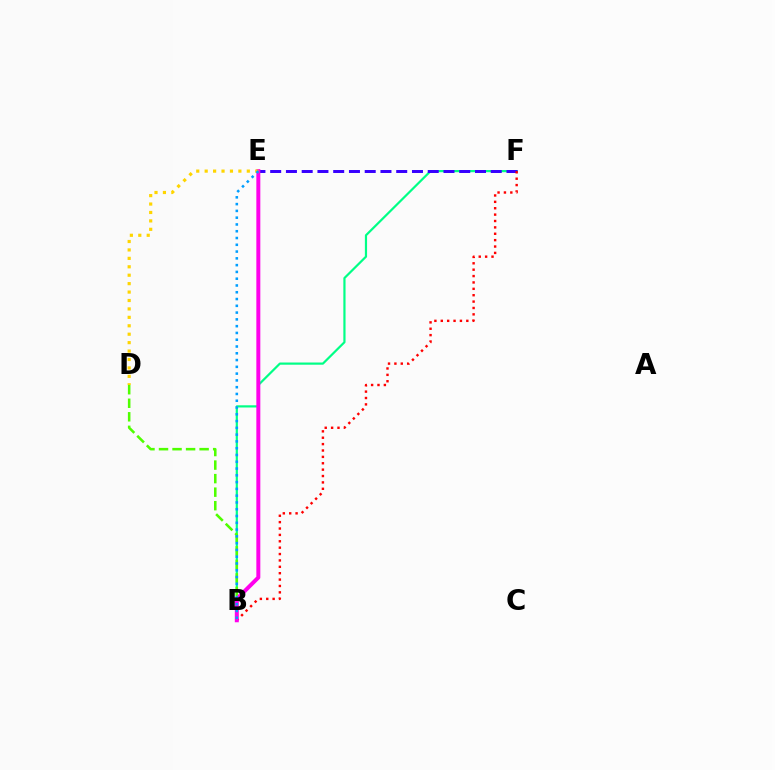{('B', 'F'): [{'color': '#00ff86', 'line_style': 'solid', 'thickness': 1.58}, {'color': '#ff0000', 'line_style': 'dotted', 'thickness': 1.73}], ('B', 'D'): [{'color': '#4fff00', 'line_style': 'dashed', 'thickness': 1.84}], ('E', 'F'): [{'color': '#3700ff', 'line_style': 'dashed', 'thickness': 2.14}], ('B', 'E'): [{'color': '#ff00ed', 'line_style': 'solid', 'thickness': 2.86}, {'color': '#009eff', 'line_style': 'dotted', 'thickness': 1.84}], ('D', 'E'): [{'color': '#ffd500', 'line_style': 'dotted', 'thickness': 2.29}]}